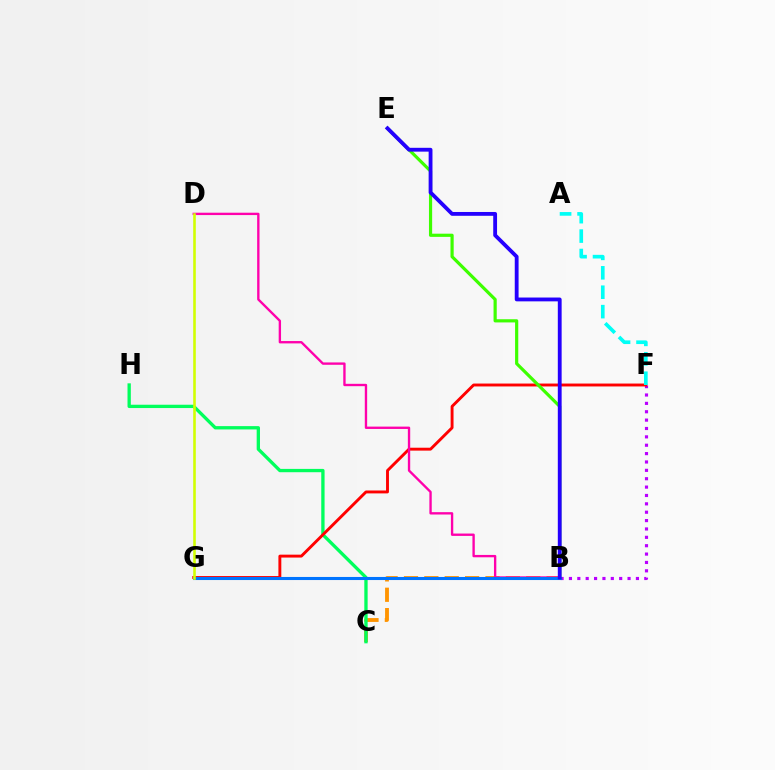{('B', 'C'): [{'color': '#ff9400', 'line_style': 'dashed', 'thickness': 2.77}], ('C', 'H'): [{'color': '#00ff5c', 'line_style': 'solid', 'thickness': 2.39}], ('B', 'F'): [{'color': '#b900ff', 'line_style': 'dotted', 'thickness': 2.27}], ('F', 'G'): [{'color': '#ff0000', 'line_style': 'solid', 'thickness': 2.09}], ('B', 'D'): [{'color': '#ff00ac', 'line_style': 'solid', 'thickness': 1.7}], ('B', 'G'): [{'color': '#0074ff', 'line_style': 'solid', 'thickness': 2.21}], ('B', 'E'): [{'color': '#3dff00', 'line_style': 'solid', 'thickness': 2.29}, {'color': '#2500ff', 'line_style': 'solid', 'thickness': 2.75}], ('D', 'G'): [{'color': '#d1ff00', 'line_style': 'solid', 'thickness': 1.87}], ('A', 'F'): [{'color': '#00fff6', 'line_style': 'dashed', 'thickness': 2.64}]}